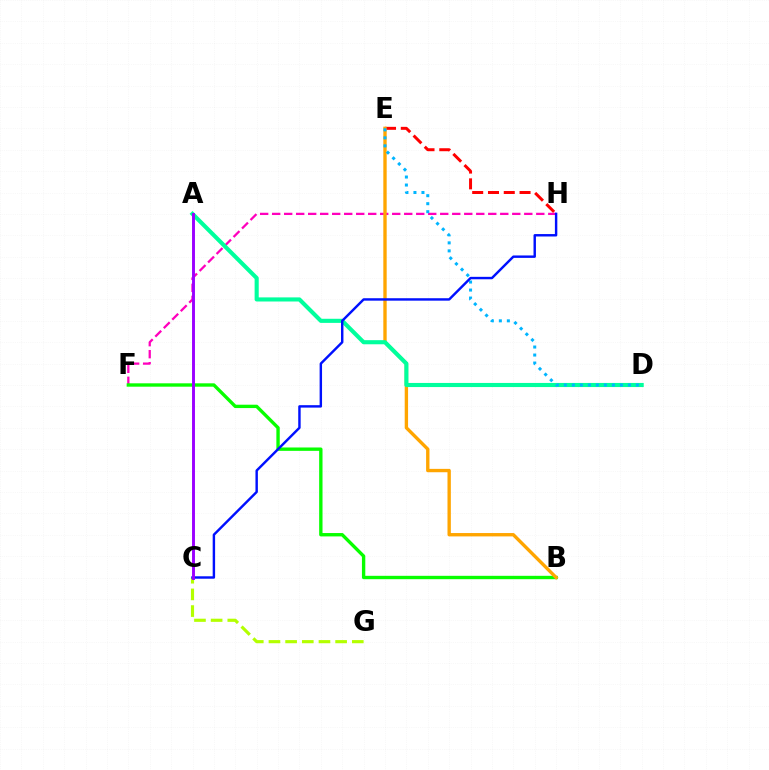{('F', 'H'): [{'color': '#ff00bd', 'line_style': 'dashed', 'thickness': 1.63}], ('C', 'G'): [{'color': '#b3ff00', 'line_style': 'dashed', 'thickness': 2.26}], ('E', 'H'): [{'color': '#ff0000', 'line_style': 'dashed', 'thickness': 2.14}], ('B', 'F'): [{'color': '#08ff00', 'line_style': 'solid', 'thickness': 2.42}], ('B', 'E'): [{'color': '#ffa500', 'line_style': 'solid', 'thickness': 2.42}], ('A', 'D'): [{'color': '#00ff9d', 'line_style': 'solid', 'thickness': 2.96}], ('D', 'E'): [{'color': '#00b5ff', 'line_style': 'dotted', 'thickness': 2.18}], ('C', 'H'): [{'color': '#0010ff', 'line_style': 'solid', 'thickness': 1.75}], ('A', 'C'): [{'color': '#9b00ff', 'line_style': 'solid', 'thickness': 2.1}]}